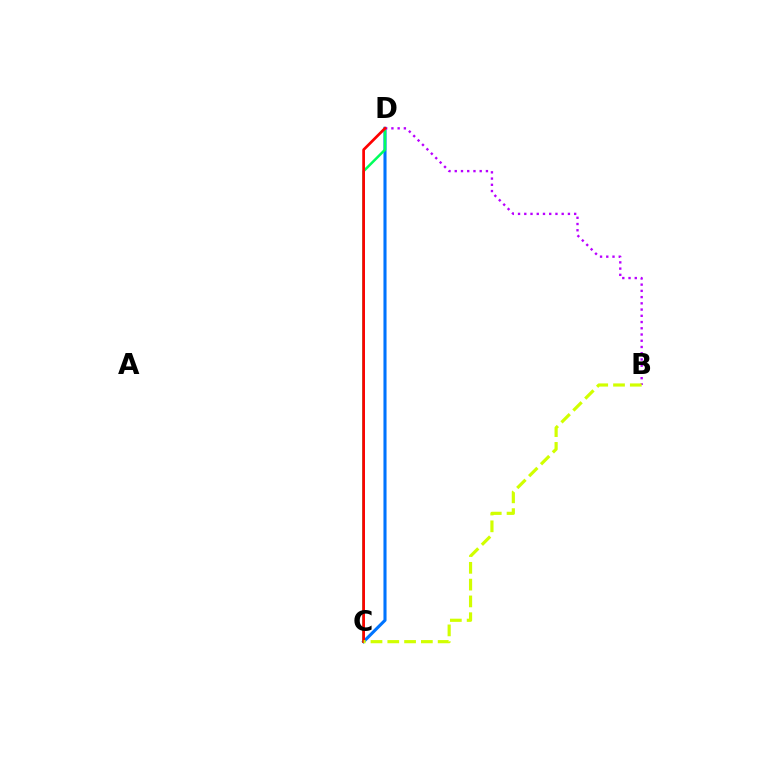{('C', 'D'): [{'color': '#0074ff', 'line_style': 'solid', 'thickness': 2.22}, {'color': '#00ff5c', 'line_style': 'solid', 'thickness': 1.8}, {'color': '#ff0000', 'line_style': 'solid', 'thickness': 1.95}], ('B', 'D'): [{'color': '#b900ff', 'line_style': 'dotted', 'thickness': 1.69}], ('B', 'C'): [{'color': '#d1ff00', 'line_style': 'dashed', 'thickness': 2.28}]}